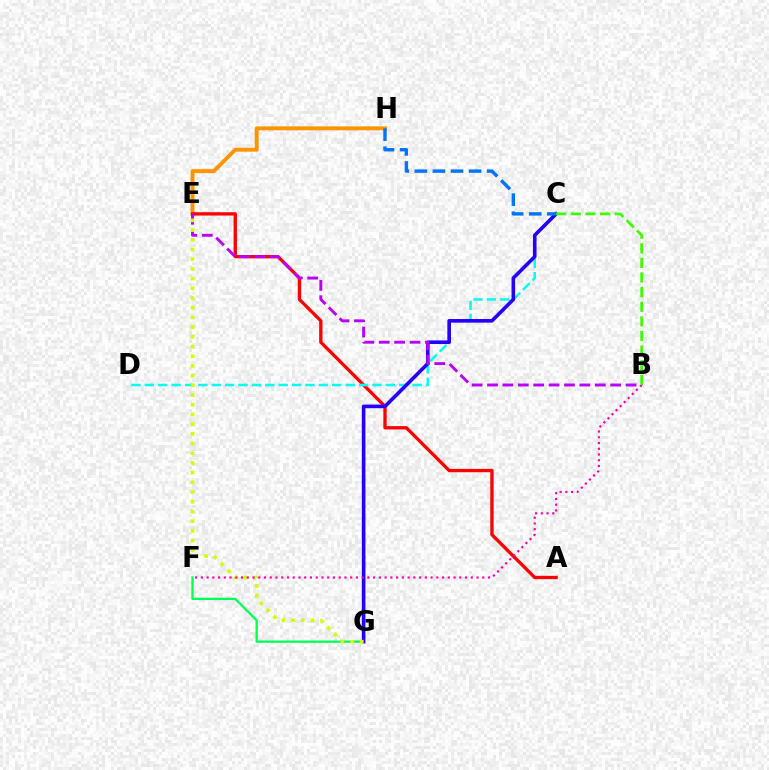{('F', 'G'): [{'color': '#00ff5c', 'line_style': 'solid', 'thickness': 1.67}], ('E', 'H'): [{'color': '#ff9400', 'line_style': 'solid', 'thickness': 2.82}], ('A', 'E'): [{'color': '#ff0000', 'line_style': 'solid', 'thickness': 2.4}], ('C', 'D'): [{'color': '#00fff6', 'line_style': 'dashed', 'thickness': 1.82}], ('C', 'G'): [{'color': '#2500ff', 'line_style': 'solid', 'thickness': 2.61}], ('C', 'H'): [{'color': '#0074ff', 'line_style': 'dashed', 'thickness': 2.46}], ('B', 'E'): [{'color': '#b900ff', 'line_style': 'dashed', 'thickness': 2.09}], ('E', 'G'): [{'color': '#d1ff00', 'line_style': 'dotted', 'thickness': 2.64}], ('B', 'F'): [{'color': '#ff00ac', 'line_style': 'dotted', 'thickness': 1.56}], ('B', 'C'): [{'color': '#3dff00', 'line_style': 'dashed', 'thickness': 1.99}]}